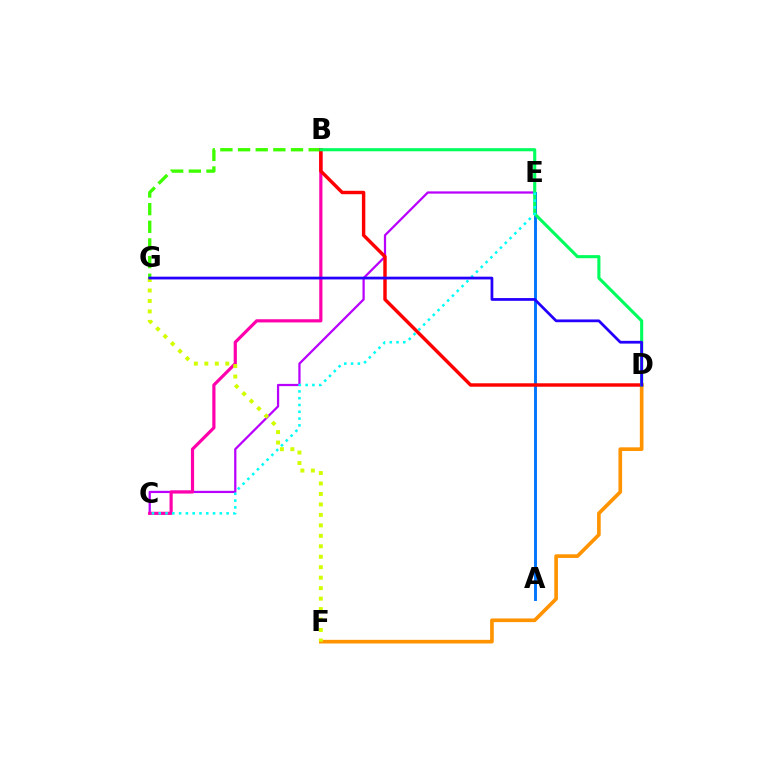{('C', 'E'): [{'color': '#b900ff', 'line_style': 'solid', 'thickness': 1.62}, {'color': '#00fff6', 'line_style': 'dotted', 'thickness': 1.84}], ('B', 'G'): [{'color': '#3dff00', 'line_style': 'dashed', 'thickness': 2.4}], ('B', 'C'): [{'color': '#ff00ac', 'line_style': 'solid', 'thickness': 2.29}], ('A', 'E'): [{'color': '#0074ff', 'line_style': 'solid', 'thickness': 2.09}], ('D', 'F'): [{'color': '#ff9400', 'line_style': 'solid', 'thickness': 2.64}], ('B', 'D'): [{'color': '#ff0000', 'line_style': 'solid', 'thickness': 2.46}, {'color': '#00ff5c', 'line_style': 'solid', 'thickness': 2.23}], ('F', 'G'): [{'color': '#d1ff00', 'line_style': 'dotted', 'thickness': 2.84}], ('D', 'G'): [{'color': '#2500ff', 'line_style': 'solid', 'thickness': 1.98}]}